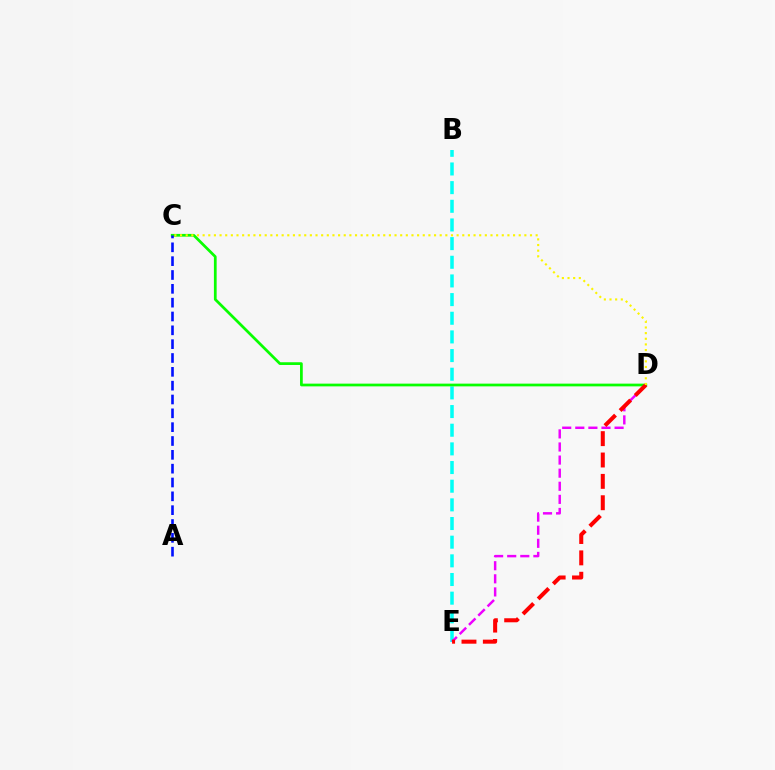{('B', 'E'): [{'color': '#00fff6', 'line_style': 'dashed', 'thickness': 2.54}], ('C', 'D'): [{'color': '#08ff00', 'line_style': 'solid', 'thickness': 1.97}, {'color': '#fcf500', 'line_style': 'dotted', 'thickness': 1.53}], ('A', 'C'): [{'color': '#0010ff', 'line_style': 'dashed', 'thickness': 1.88}], ('D', 'E'): [{'color': '#ee00ff', 'line_style': 'dashed', 'thickness': 1.78}, {'color': '#ff0000', 'line_style': 'dashed', 'thickness': 2.9}]}